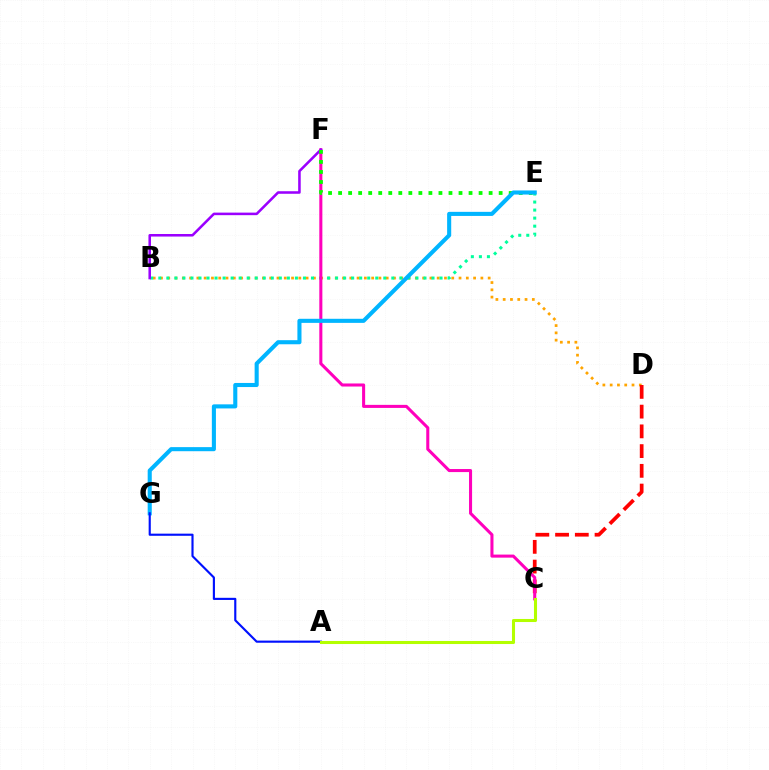{('B', 'D'): [{'color': '#ffa500', 'line_style': 'dotted', 'thickness': 1.98}], ('B', 'E'): [{'color': '#00ff9d', 'line_style': 'dotted', 'thickness': 2.18}], ('C', 'D'): [{'color': '#ff0000', 'line_style': 'dashed', 'thickness': 2.68}], ('C', 'F'): [{'color': '#ff00bd', 'line_style': 'solid', 'thickness': 2.2}], ('B', 'F'): [{'color': '#9b00ff', 'line_style': 'solid', 'thickness': 1.84}], ('E', 'F'): [{'color': '#08ff00', 'line_style': 'dotted', 'thickness': 2.73}], ('E', 'G'): [{'color': '#00b5ff', 'line_style': 'solid', 'thickness': 2.94}], ('A', 'G'): [{'color': '#0010ff', 'line_style': 'solid', 'thickness': 1.54}], ('A', 'C'): [{'color': '#b3ff00', 'line_style': 'solid', 'thickness': 2.2}]}